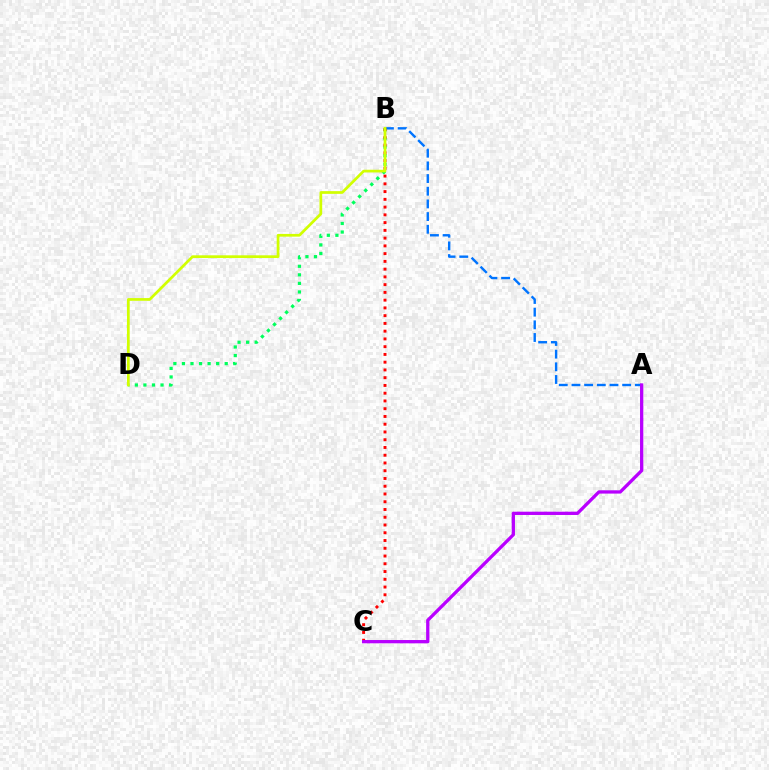{('A', 'B'): [{'color': '#0074ff', 'line_style': 'dashed', 'thickness': 1.72}], ('B', 'D'): [{'color': '#00ff5c', 'line_style': 'dotted', 'thickness': 2.33}, {'color': '#d1ff00', 'line_style': 'solid', 'thickness': 1.96}], ('B', 'C'): [{'color': '#ff0000', 'line_style': 'dotted', 'thickness': 2.11}], ('A', 'C'): [{'color': '#b900ff', 'line_style': 'solid', 'thickness': 2.37}]}